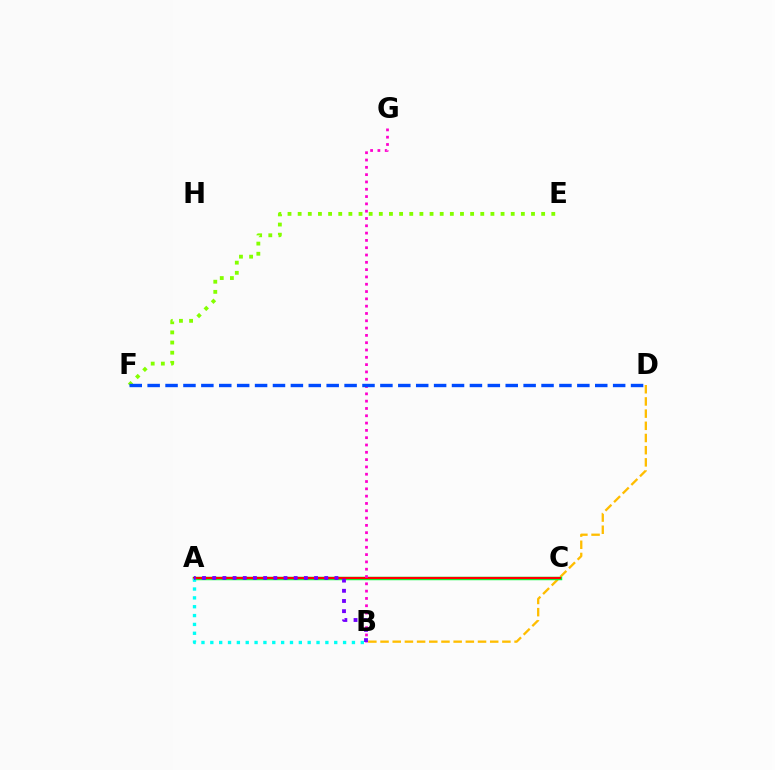{('B', 'D'): [{'color': '#ffbd00', 'line_style': 'dashed', 'thickness': 1.66}], ('E', 'F'): [{'color': '#84ff00', 'line_style': 'dotted', 'thickness': 2.76}], ('A', 'C'): [{'color': '#00ff39', 'line_style': 'solid', 'thickness': 2.49}, {'color': '#ff0000', 'line_style': 'solid', 'thickness': 1.56}], ('B', 'G'): [{'color': '#ff00cf', 'line_style': 'dotted', 'thickness': 1.99}], ('A', 'B'): [{'color': '#00fff6', 'line_style': 'dotted', 'thickness': 2.4}, {'color': '#7200ff', 'line_style': 'dotted', 'thickness': 2.77}], ('D', 'F'): [{'color': '#004bff', 'line_style': 'dashed', 'thickness': 2.43}]}